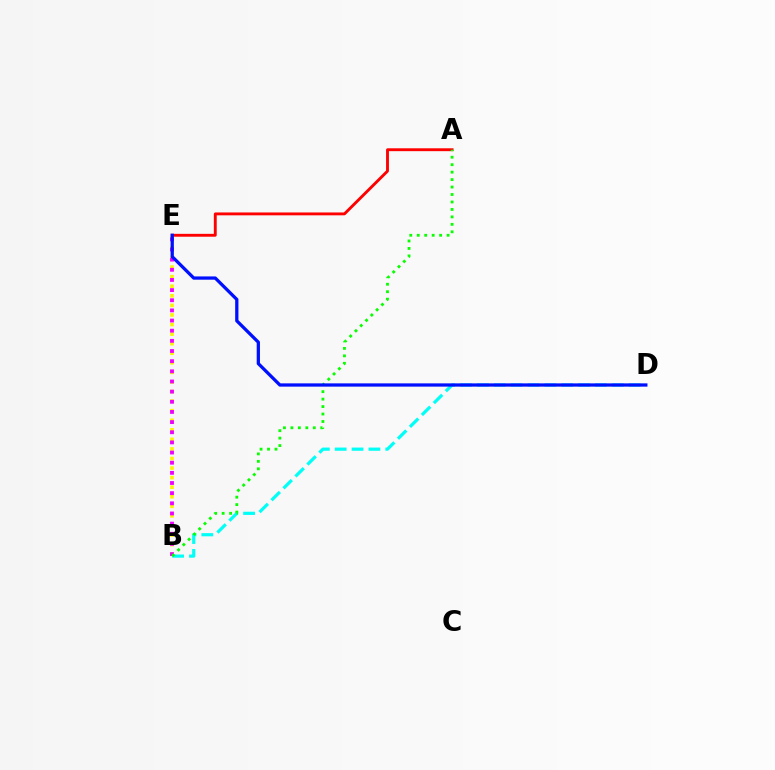{('B', 'D'): [{'color': '#00fff6', 'line_style': 'dashed', 'thickness': 2.29}], ('B', 'E'): [{'color': '#fcf500', 'line_style': 'dotted', 'thickness': 2.6}, {'color': '#ee00ff', 'line_style': 'dotted', 'thickness': 2.76}], ('A', 'E'): [{'color': '#ff0000', 'line_style': 'solid', 'thickness': 2.07}], ('A', 'B'): [{'color': '#08ff00', 'line_style': 'dotted', 'thickness': 2.03}], ('D', 'E'): [{'color': '#0010ff', 'line_style': 'solid', 'thickness': 2.35}]}